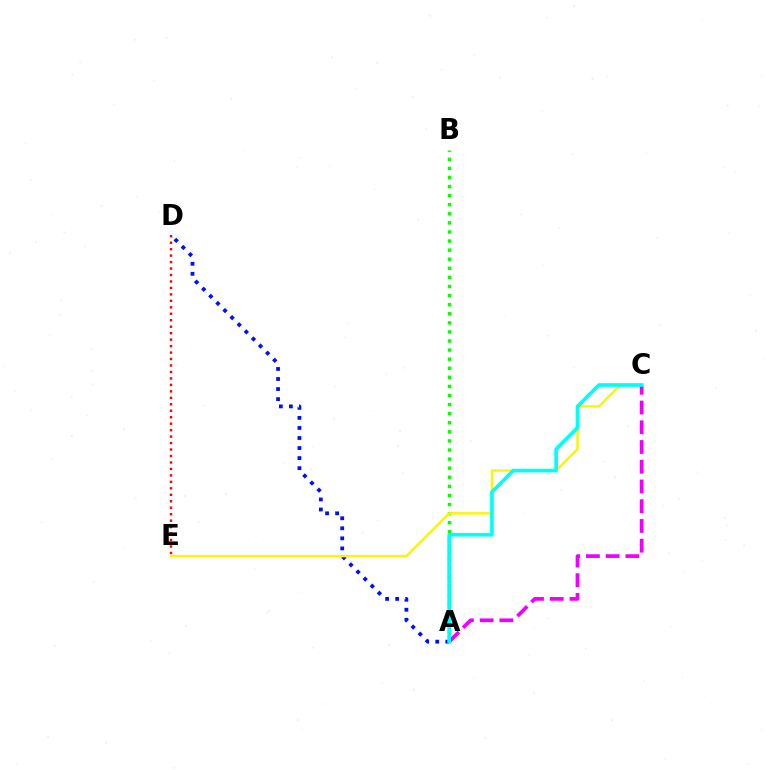{('D', 'E'): [{'color': '#ff0000', 'line_style': 'dotted', 'thickness': 1.76}], ('A', 'D'): [{'color': '#0010ff', 'line_style': 'dotted', 'thickness': 2.73}], ('A', 'B'): [{'color': '#08ff00', 'line_style': 'dotted', 'thickness': 2.47}], ('C', 'E'): [{'color': '#fcf500', 'line_style': 'solid', 'thickness': 1.76}], ('A', 'C'): [{'color': '#ee00ff', 'line_style': 'dashed', 'thickness': 2.68}, {'color': '#00fff6', 'line_style': 'solid', 'thickness': 2.64}]}